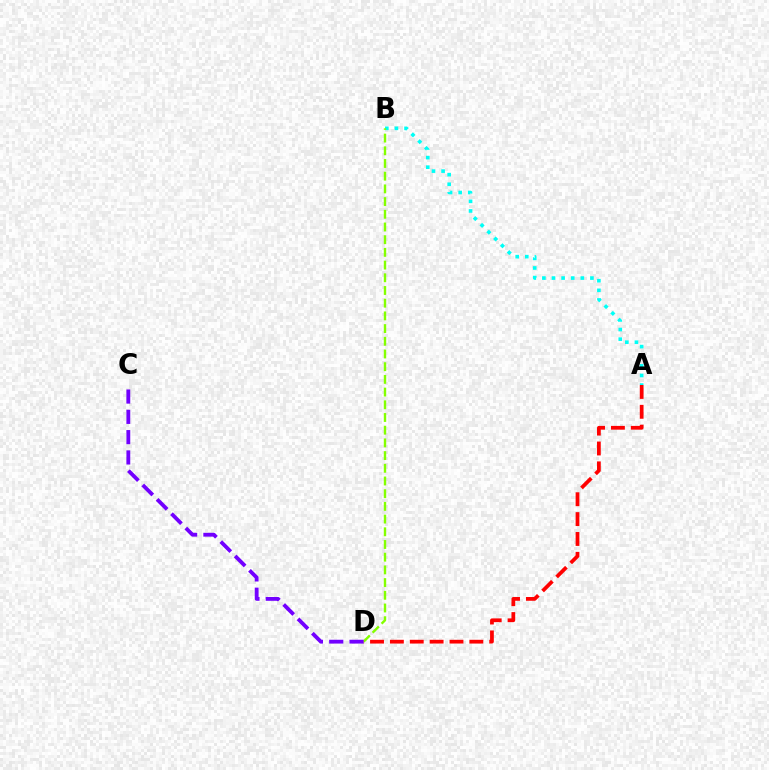{('A', 'B'): [{'color': '#00fff6', 'line_style': 'dotted', 'thickness': 2.61}], ('A', 'D'): [{'color': '#ff0000', 'line_style': 'dashed', 'thickness': 2.7}], ('B', 'D'): [{'color': '#84ff00', 'line_style': 'dashed', 'thickness': 1.73}], ('C', 'D'): [{'color': '#7200ff', 'line_style': 'dashed', 'thickness': 2.76}]}